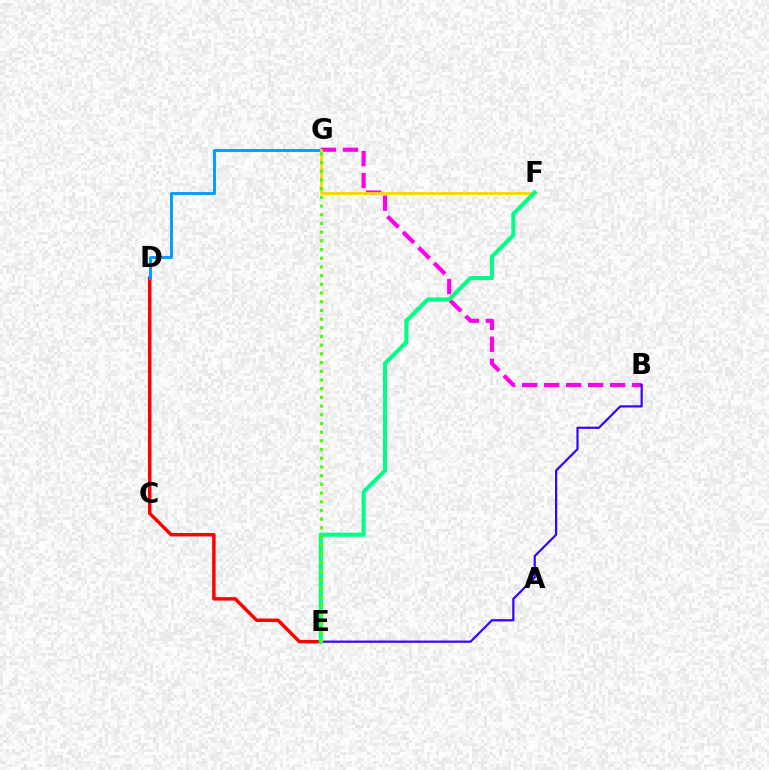{('D', 'E'): [{'color': '#ff0000', 'line_style': 'solid', 'thickness': 2.49}], ('B', 'G'): [{'color': '#ff00ed', 'line_style': 'dashed', 'thickness': 2.99}], ('D', 'G'): [{'color': '#009eff', 'line_style': 'solid', 'thickness': 2.11}], ('B', 'E'): [{'color': '#3700ff', 'line_style': 'solid', 'thickness': 1.58}], ('F', 'G'): [{'color': '#ffd500', 'line_style': 'solid', 'thickness': 1.98}], ('E', 'F'): [{'color': '#00ff86', 'line_style': 'solid', 'thickness': 2.93}], ('E', 'G'): [{'color': '#4fff00', 'line_style': 'dotted', 'thickness': 2.36}]}